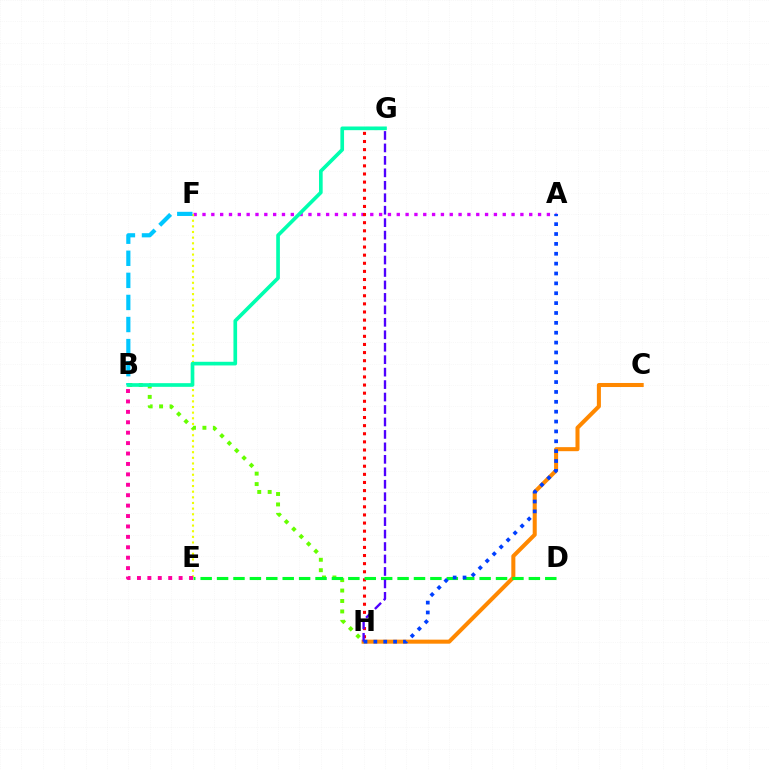{('A', 'F'): [{'color': '#d600ff', 'line_style': 'dotted', 'thickness': 2.4}], ('E', 'F'): [{'color': '#eeff00', 'line_style': 'dotted', 'thickness': 1.53}], ('B', 'H'): [{'color': '#66ff00', 'line_style': 'dotted', 'thickness': 2.84}], ('B', 'E'): [{'color': '#ff00a0', 'line_style': 'dotted', 'thickness': 2.83}], ('C', 'H'): [{'color': '#ff8800', 'line_style': 'solid', 'thickness': 2.91}], ('B', 'F'): [{'color': '#00c7ff', 'line_style': 'dashed', 'thickness': 3.0}], ('G', 'H'): [{'color': '#ff0000', 'line_style': 'dotted', 'thickness': 2.21}, {'color': '#4f00ff', 'line_style': 'dashed', 'thickness': 1.69}], ('B', 'G'): [{'color': '#00ffaf', 'line_style': 'solid', 'thickness': 2.64}], ('D', 'E'): [{'color': '#00ff27', 'line_style': 'dashed', 'thickness': 2.23}], ('A', 'H'): [{'color': '#003fff', 'line_style': 'dotted', 'thickness': 2.68}]}